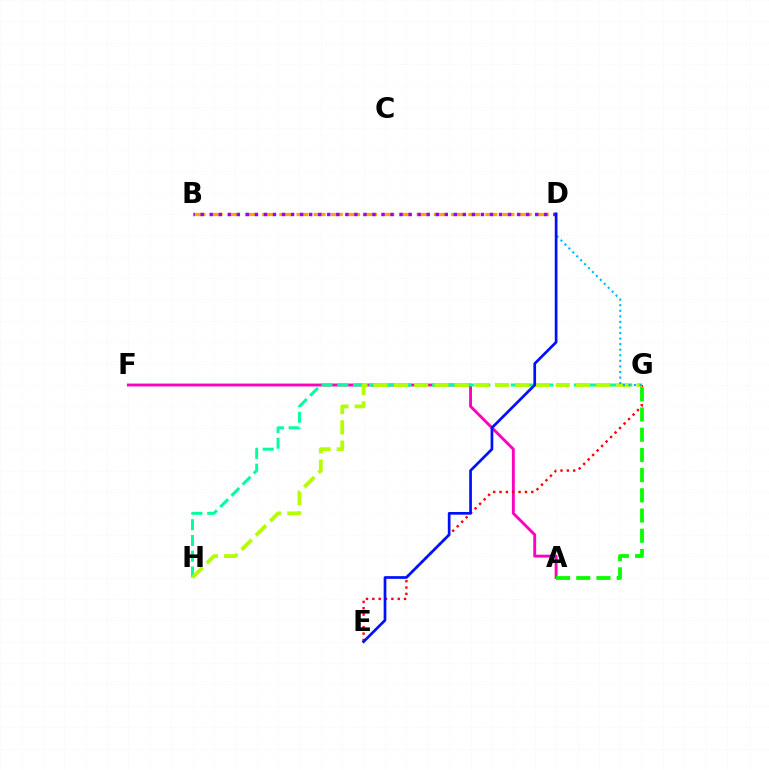{('A', 'F'): [{'color': '#ff00bd', 'line_style': 'solid', 'thickness': 2.07}], ('G', 'H'): [{'color': '#00ff9d', 'line_style': 'dashed', 'thickness': 2.14}, {'color': '#b3ff00', 'line_style': 'dashed', 'thickness': 2.75}], ('B', 'D'): [{'color': '#ffa500', 'line_style': 'dashed', 'thickness': 2.33}, {'color': '#9b00ff', 'line_style': 'dotted', 'thickness': 2.46}], ('E', 'G'): [{'color': '#ff0000', 'line_style': 'dotted', 'thickness': 1.72}], ('D', 'G'): [{'color': '#00b5ff', 'line_style': 'dotted', 'thickness': 1.51}], ('D', 'E'): [{'color': '#0010ff', 'line_style': 'solid', 'thickness': 1.95}], ('A', 'G'): [{'color': '#08ff00', 'line_style': 'dashed', 'thickness': 2.74}]}